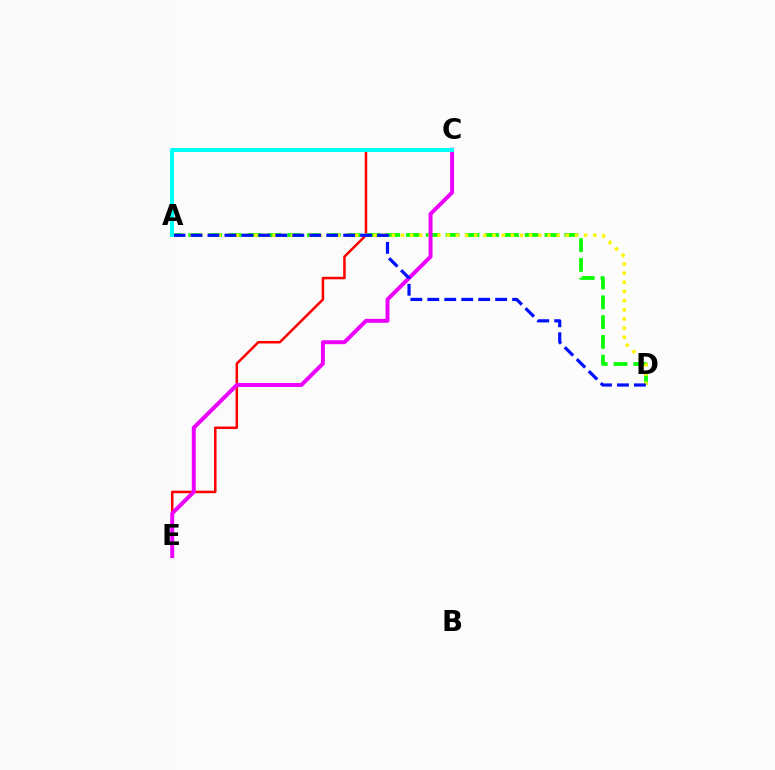{('C', 'E'): [{'color': '#ff0000', 'line_style': 'solid', 'thickness': 1.81}, {'color': '#ee00ff', 'line_style': 'solid', 'thickness': 2.84}], ('A', 'D'): [{'color': '#08ff00', 'line_style': 'dashed', 'thickness': 2.69}, {'color': '#fcf500', 'line_style': 'dotted', 'thickness': 2.49}, {'color': '#0010ff', 'line_style': 'dashed', 'thickness': 2.3}], ('A', 'C'): [{'color': '#00fff6', 'line_style': 'solid', 'thickness': 2.88}]}